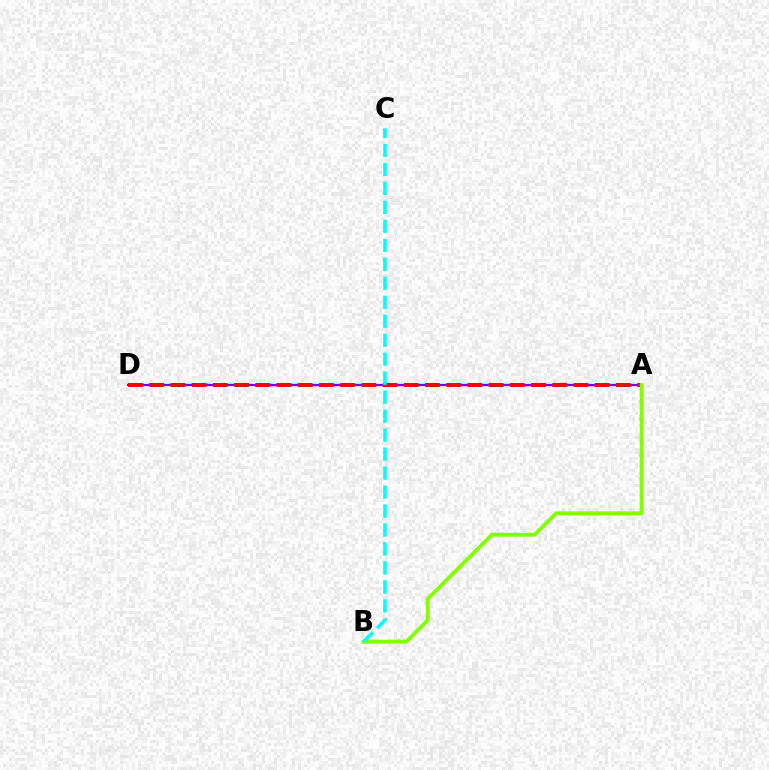{('A', 'D'): [{'color': '#7200ff', 'line_style': 'solid', 'thickness': 1.55}, {'color': '#ff0000', 'line_style': 'dashed', 'thickness': 2.88}], ('A', 'B'): [{'color': '#84ff00', 'line_style': 'solid', 'thickness': 2.79}], ('B', 'C'): [{'color': '#00fff6', 'line_style': 'dashed', 'thickness': 2.58}]}